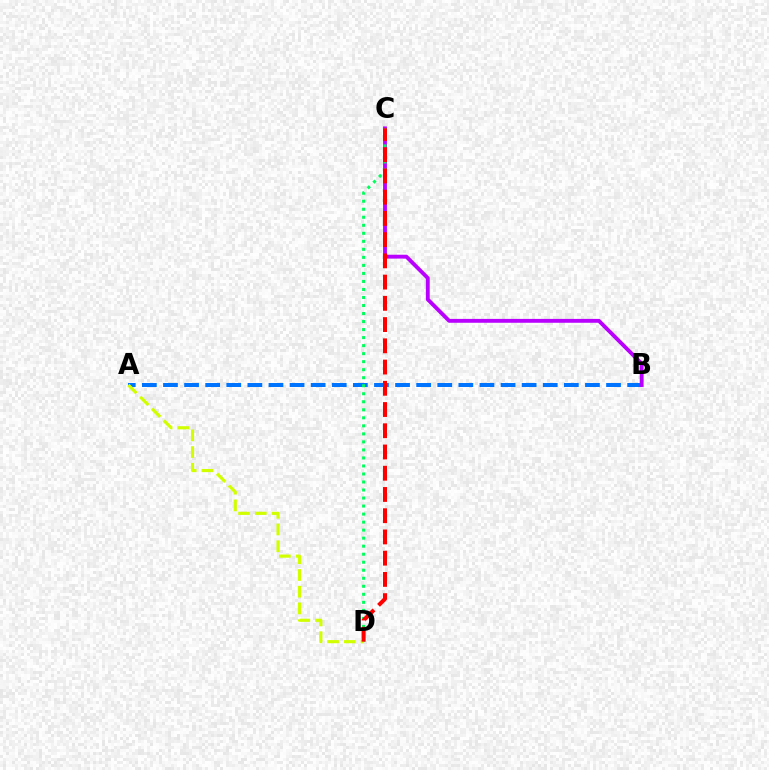{('A', 'B'): [{'color': '#0074ff', 'line_style': 'dashed', 'thickness': 2.87}], ('B', 'C'): [{'color': '#b900ff', 'line_style': 'solid', 'thickness': 2.78}], ('C', 'D'): [{'color': '#00ff5c', 'line_style': 'dotted', 'thickness': 2.18}, {'color': '#ff0000', 'line_style': 'dashed', 'thickness': 2.88}], ('A', 'D'): [{'color': '#d1ff00', 'line_style': 'dashed', 'thickness': 2.27}]}